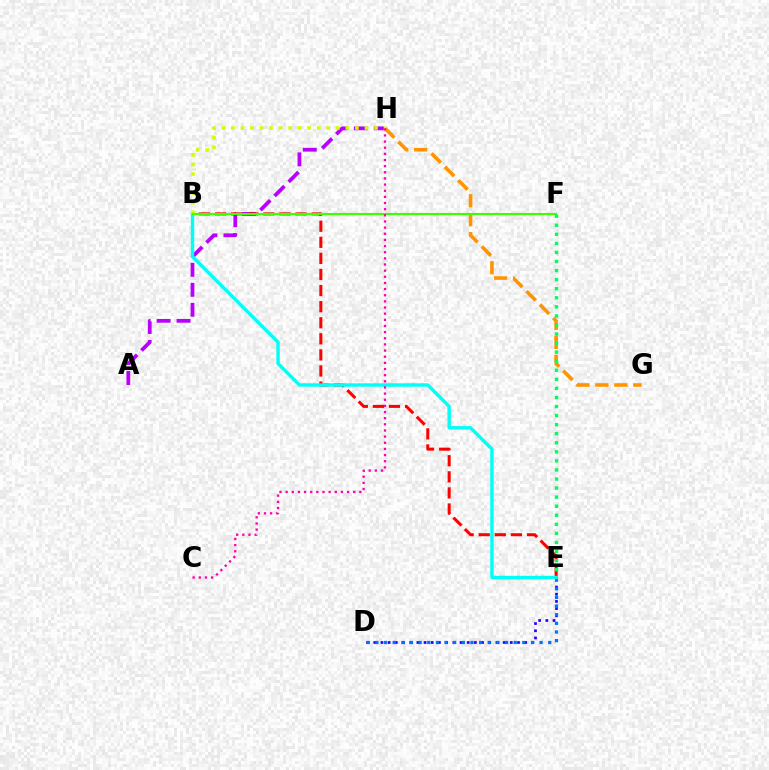{('D', 'E'): [{'color': '#2500ff', 'line_style': 'dotted', 'thickness': 1.95}, {'color': '#0074ff', 'line_style': 'dotted', 'thickness': 2.35}], ('A', 'H'): [{'color': '#b900ff', 'line_style': 'dashed', 'thickness': 2.71}], ('G', 'H'): [{'color': '#ff9400', 'line_style': 'dashed', 'thickness': 2.58}], ('B', 'E'): [{'color': '#ff0000', 'line_style': 'dashed', 'thickness': 2.19}, {'color': '#00fff6', 'line_style': 'solid', 'thickness': 2.45}], ('B', 'H'): [{'color': '#d1ff00', 'line_style': 'dotted', 'thickness': 2.59}], ('B', 'F'): [{'color': '#3dff00', 'line_style': 'solid', 'thickness': 1.55}], ('E', 'F'): [{'color': '#00ff5c', 'line_style': 'dotted', 'thickness': 2.46}], ('C', 'H'): [{'color': '#ff00ac', 'line_style': 'dotted', 'thickness': 1.67}]}